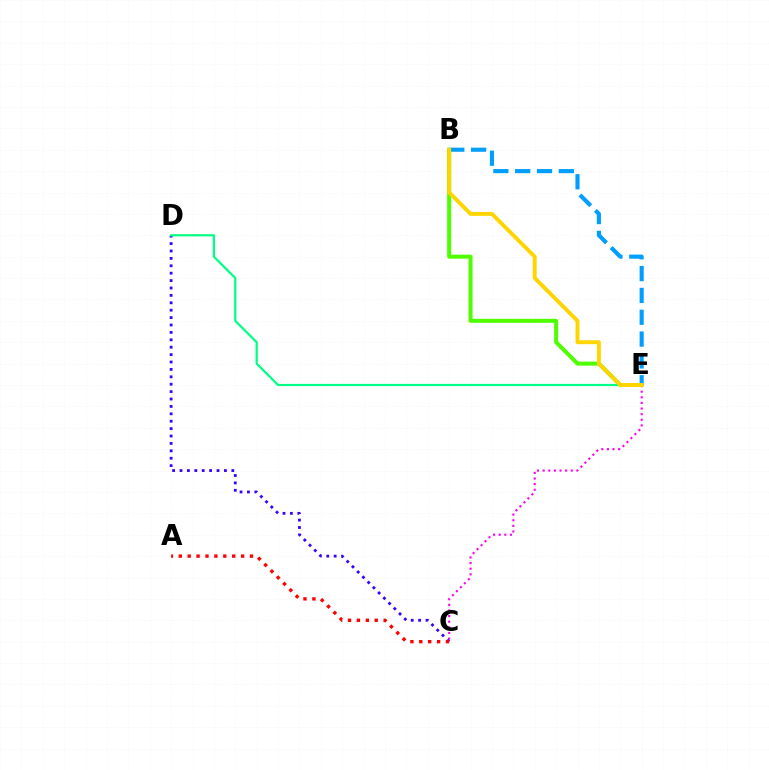{('B', 'E'): [{'color': '#4fff00', 'line_style': 'solid', 'thickness': 2.88}, {'color': '#009eff', 'line_style': 'dashed', 'thickness': 2.96}, {'color': '#ffd500', 'line_style': 'solid', 'thickness': 2.82}], ('C', 'E'): [{'color': '#ff00ed', 'line_style': 'dotted', 'thickness': 1.53}], ('C', 'D'): [{'color': '#3700ff', 'line_style': 'dotted', 'thickness': 2.01}], ('D', 'E'): [{'color': '#00ff86', 'line_style': 'solid', 'thickness': 1.6}], ('A', 'C'): [{'color': '#ff0000', 'line_style': 'dotted', 'thickness': 2.42}]}